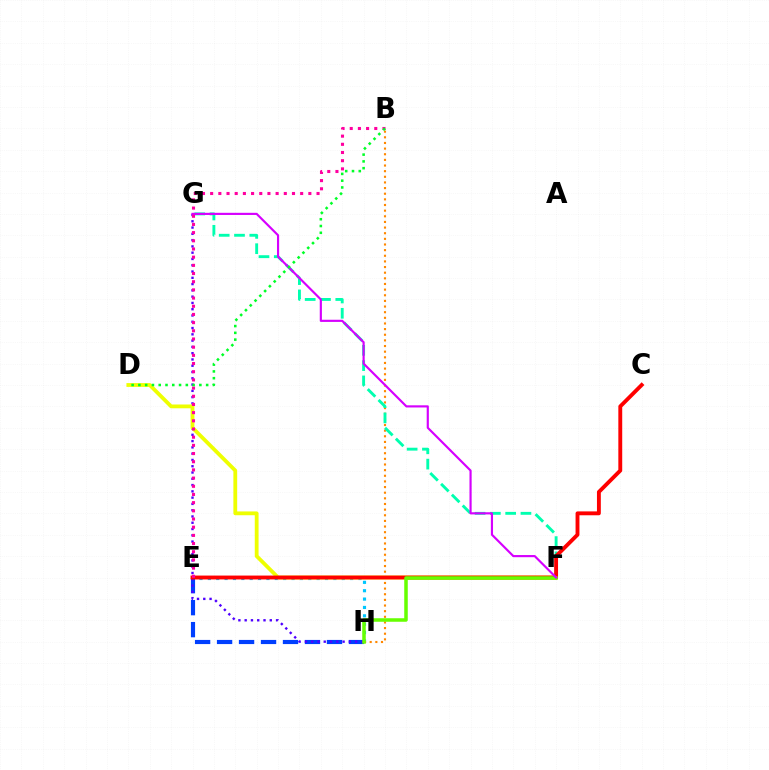{('E', 'H'): [{'color': '#00c7ff', 'line_style': 'dotted', 'thickness': 2.27}, {'color': '#003fff', 'line_style': 'dashed', 'thickness': 2.99}], ('G', 'H'): [{'color': '#4f00ff', 'line_style': 'dotted', 'thickness': 1.71}], ('D', 'F'): [{'color': '#eeff00', 'line_style': 'solid', 'thickness': 2.74}], ('B', 'H'): [{'color': '#ff8800', 'line_style': 'dotted', 'thickness': 1.53}], ('F', 'G'): [{'color': '#00ffaf', 'line_style': 'dashed', 'thickness': 2.08}, {'color': '#d600ff', 'line_style': 'solid', 'thickness': 1.56}], ('C', 'E'): [{'color': '#ff0000', 'line_style': 'solid', 'thickness': 2.79}], ('F', 'H'): [{'color': '#66ff00', 'line_style': 'solid', 'thickness': 2.53}], ('B', 'E'): [{'color': '#ff00a0', 'line_style': 'dotted', 'thickness': 2.22}], ('B', 'D'): [{'color': '#00ff27', 'line_style': 'dotted', 'thickness': 1.84}]}